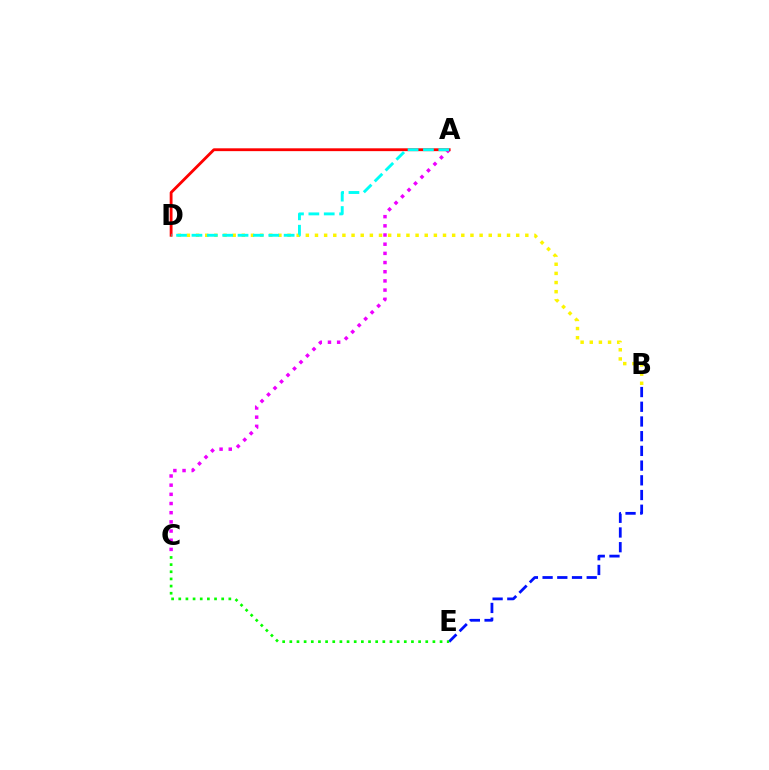{('B', 'D'): [{'color': '#fcf500', 'line_style': 'dotted', 'thickness': 2.48}], ('B', 'E'): [{'color': '#0010ff', 'line_style': 'dashed', 'thickness': 2.0}], ('A', 'C'): [{'color': '#ee00ff', 'line_style': 'dotted', 'thickness': 2.49}], ('A', 'D'): [{'color': '#ff0000', 'line_style': 'solid', 'thickness': 2.04}, {'color': '#00fff6', 'line_style': 'dashed', 'thickness': 2.09}], ('C', 'E'): [{'color': '#08ff00', 'line_style': 'dotted', 'thickness': 1.94}]}